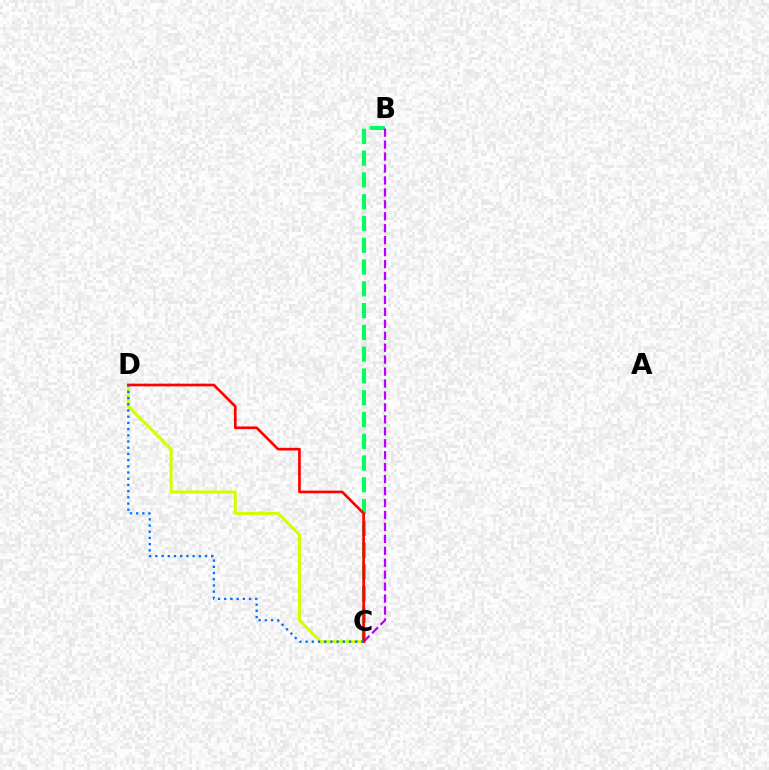{('C', 'D'): [{'color': '#d1ff00', 'line_style': 'solid', 'thickness': 2.19}, {'color': '#ff0000', 'line_style': 'solid', 'thickness': 1.93}, {'color': '#0074ff', 'line_style': 'dotted', 'thickness': 1.69}], ('B', 'C'): [{'color': '#00ff5c', 'line_style': 'dashed', 'thickness': 2.96}, {'color': '#b900ff', 'line_style': 'dashed', 'thickness': 1.62}]}